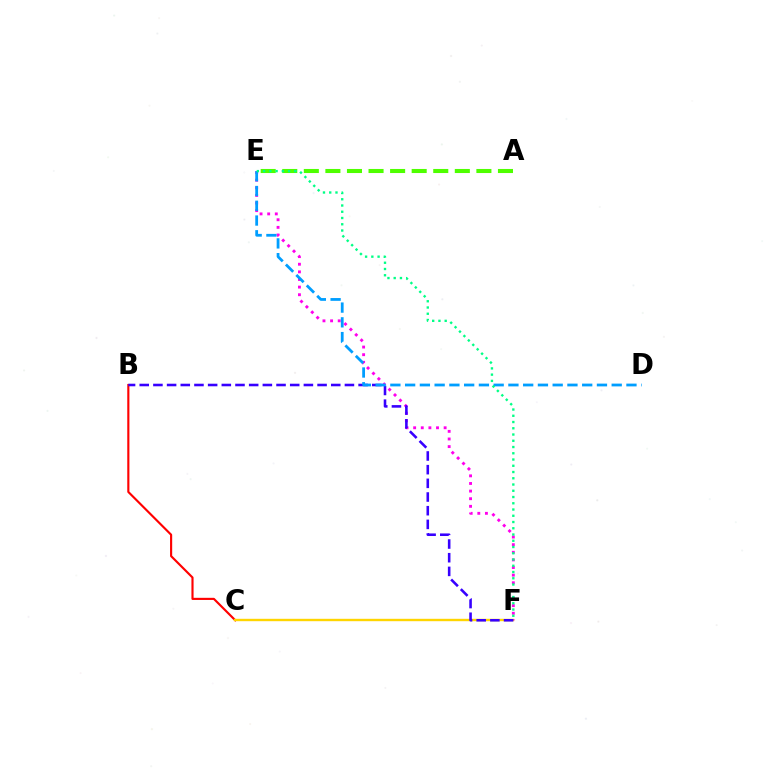{('B', 'C'): [{'color': '#ff0000', 'line_style': 'solid', 'thickness': 1.54}], ('C', 'F'): [{'color': '#ffd500', 'line_style': 'solid', 'thickness': 1.72}], ('E', 'F'): [{'color': '#ff00ed', 'line_style': 'dotted', 'thickness': 2.07}, {'color': '#00ff86', 'line_style': 'dotted', 'thickness': 1.7}], ('A', 'E'): [{'color': '#4fff00', 'line_style': 'dashed', 'thickness': 2.93}], ('B', 'F'): [{'color': '#3700ff', 'line_style': 'dashed', 'thickness': 1.86}], ('D', 'E'): [{'color': '#009eff', 'line_style': 'dashed', 'thickness': 2.0}]}